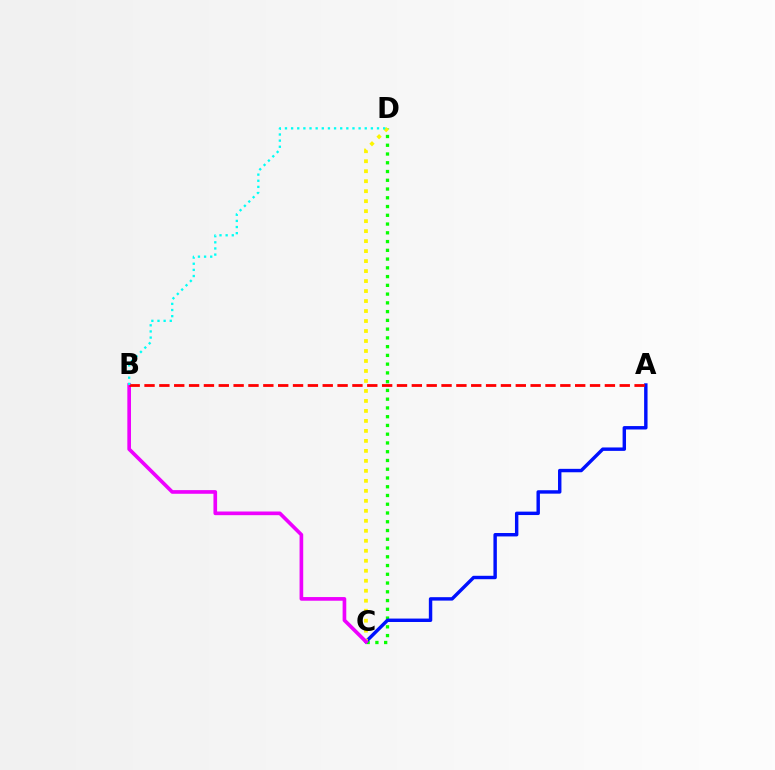{('C', 'D'): [{'color': '#08ff00', 'line_style': 'dotted', 'thickness': 2.38}, {'color': '#fcf500', 'line_style': 'dotted', 'thickness': 2.71}], ('A', 'C'): [{'color': '#0010ff', 'line_style': 'solid', 'thickness': 2.46}], ('B', 'C'): [{'color': '#ee00ff', 'line_style': 'solid', 'thickness': 2.63}], ('A', 'B'): [{'color': '#ff0000', 'line_style': 'dashed', 'thickness': 2.02}], ('B', 'D'): [{'color': '#00fff6', 'line_style': 'dotted', 'thickness': 1.67}]}